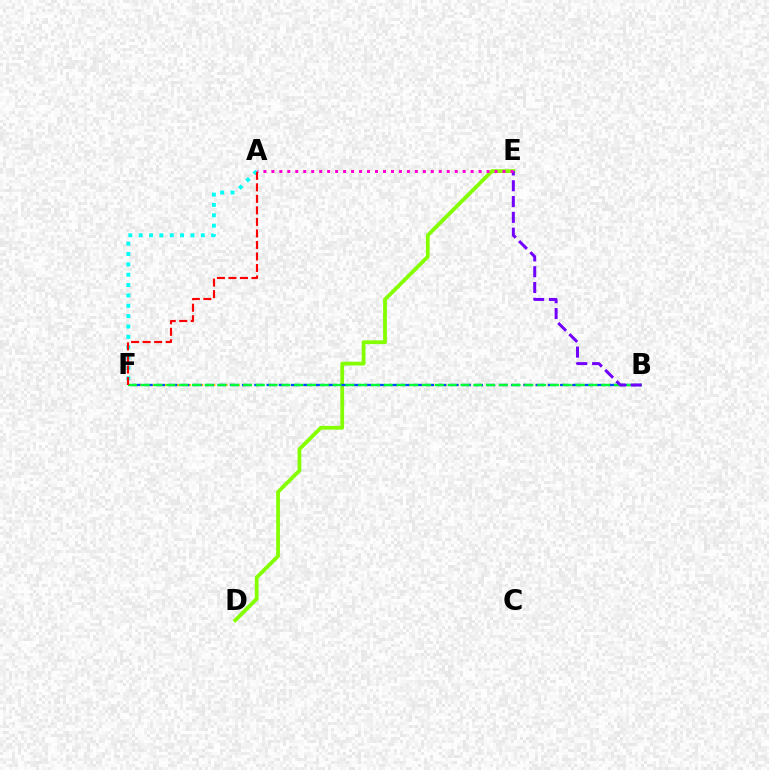{('D', 'E'): [{'color': '#84ff00', 'line_style': 'solid', 'thickness': 2.72}], ('B', 'F'): [{'color': '#ffbd00', 'line_style': 'dotted', 'thickness': 1.65}, {'color': '#004bff', 'line_style': 'dashed', 'thickness': 1.66}, {'color': '#00ff39', 'line_style': 'dashed', 'thickness': 1.74}], ('A', 'F'): [{'color': '#00fff6', 'line_style': 'dotted', 'thickness': 2.81}, {'color': '#ff0000', 'line_style': 'dashed', 'thickness': 1.57}], ('B', 'E'): [{'color': '#7200ff', 'line_style': 'dashed', 'thickness': 2.15}], ('A', 'E'): [{'color': '#ff00cf', 'line_style': 'dotted', 'thickness': 2.17}]}